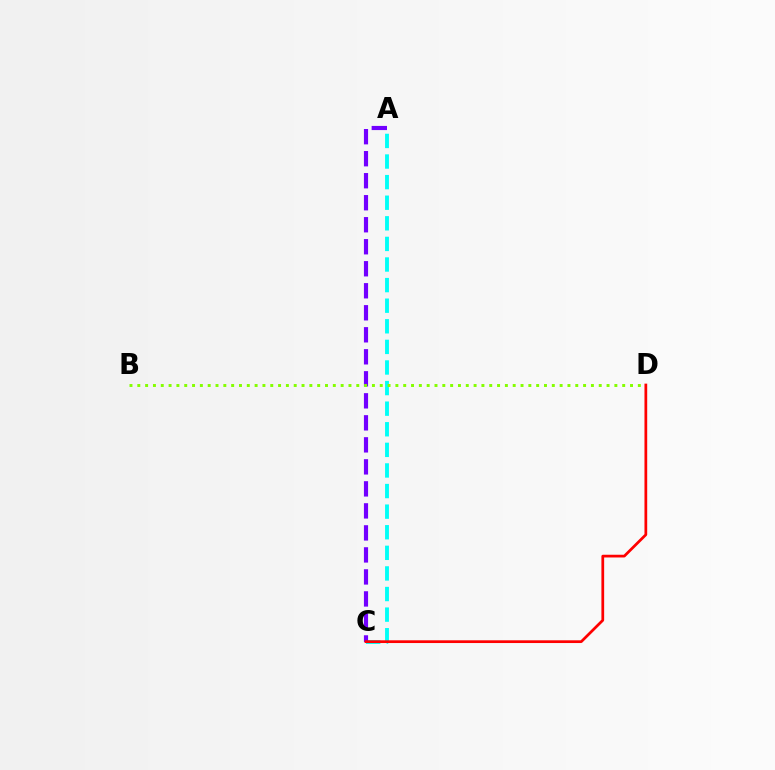{('A', 'C'): [{'color': '#00fff6', 'line_style': 'dashed', 'thickness': 2.8}, {'color': '#7200ff', 'line_style': 'dashed', 'thickness': 2.99}], ('B', 'D'): [{'color': '#84ff00', 'line_style': 'dotted', 'thickness': 2.12}], ('C', 'D'): [{'color': '#ff0000', 'line_style': 'solid', 'thickness': 1.97}]}